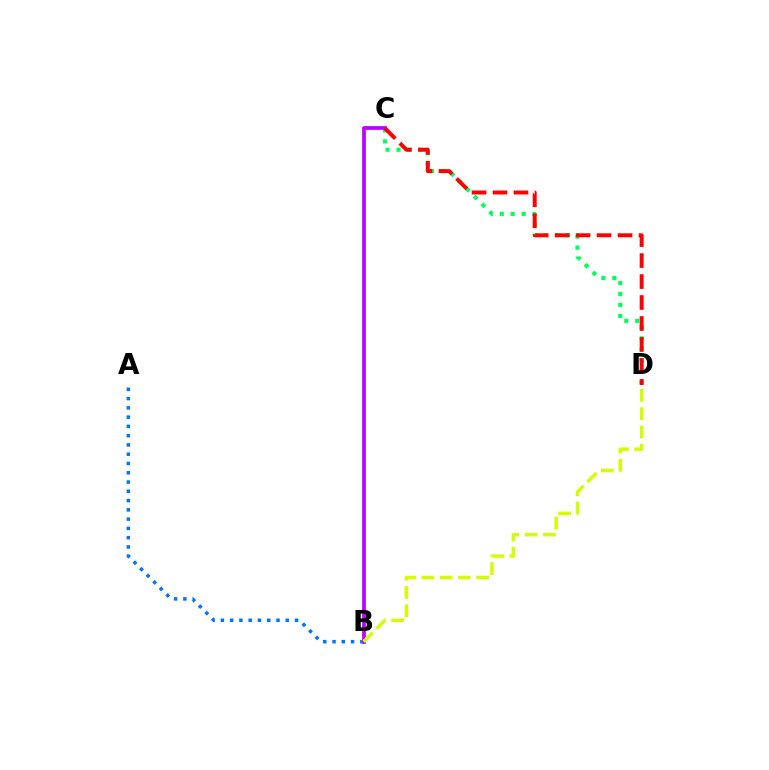{('A', 'B'): [{'color': '#0074ff', 'line_style': 'dotted', 'thickness': 2.52}], ('C', 'D'): [{'color': '#00ff5c', 'line_style': 'dotted', 'thickness': 2.97}, {'color': '#ff0000', 'line_style': 'dashed', 'thickness': 2.85}], ('B', 'C'): [{'color': '#b900ff', 'line_style': 'solid', 'thickness': 2.68}], ('B', 'D'): [{'color': '#d1ff00', 'line_style': 'dashed', 'thickness': 2.48}]}